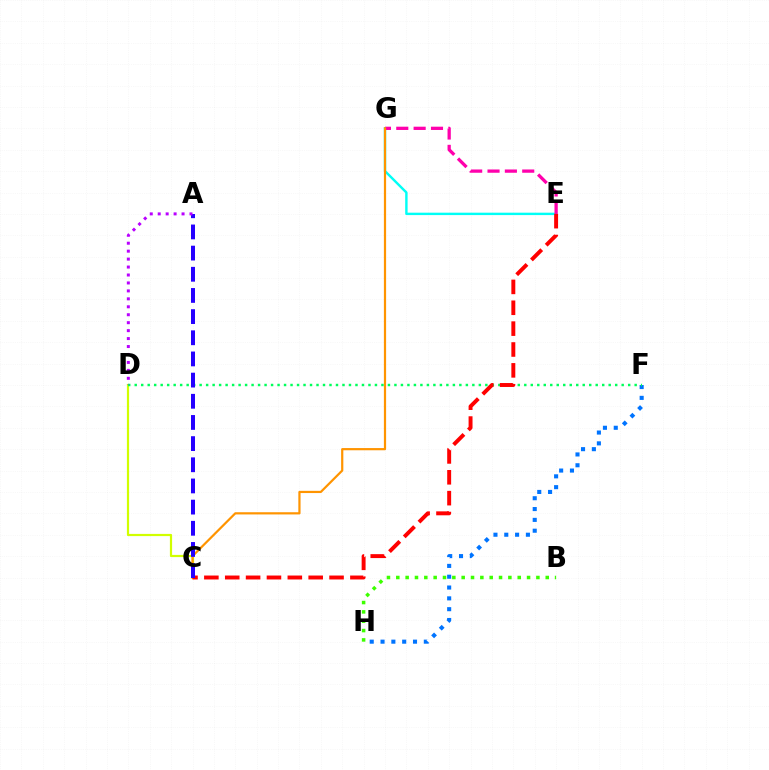{('B', 'H'): [{'color': '#3dff00', 'line_style': 'dotted', 'thickness': 2.54}], ('E', 'G'): [{'color': '#00fff6', 'line_style': 'solid', 'thickness': 1.74}, {'color': '#ff00ac', 'line_style': 'dashed', 'thickness': 2.36}], ('C', 'D'): [{'color': '#d1ff00', 'line_style': 'solid', 'thickness': 1.59}], ('C', 'G'): [{'color': '#ff9400', 'line_style': 'solid', 'thickness': 1.59}], ('F', 'H'): [{'color': '#0074ff', 'line_style': 'dotted', 'thickness': 2.94}], ('D', 'F'): [{'color': '#00ff5c', 'line_style': 'dotted', 'thickness': 1.76}], ('C', 'E'): [{'color': '#ff0000', 'line_style': 'dashed', 'thickness': 2.83}], ('A', 'C'): [{'color': '#2500ff', 'line_style': 'dashed', 'thickness': 2.88}], ('A', 'D'): [{'color': '#b900ff', 'line_style': 'dotted', 'thickness': 2.16}]}